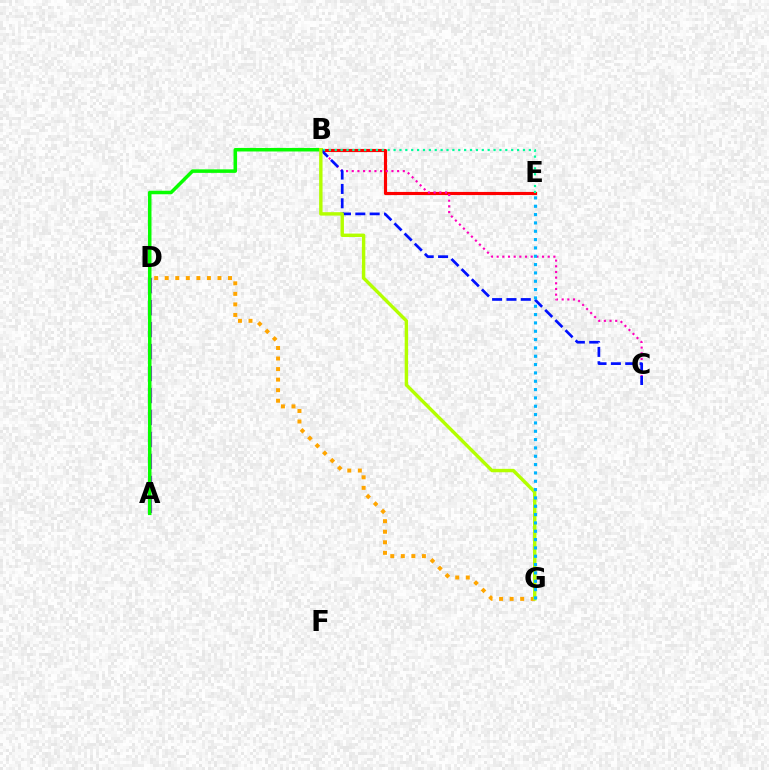{('B', 'E'): [{'color': '#ff0000', 'line_style': 'solid', 'thickness': 2.26}, {'color': '#00ff9d', 'line_style': 'dotted', 'thickness': 1.6}], ('A', 'D'): [{'color': '#9b00ff', 'line_style': 'dashed', 'thickness': 2.98}], ('B', 'C'): [{'color': '#ff00bd', 'line_style': 'dotted', 'thickness': 1.54}, {'color': '#0010ff', 'line_style': 'dashed', 'thickness': 1.95}], ('D', 'G'): [{'color': '#ffa500', 'line_style': 'dotted', 'thickness': 2.87}], ('A', 'B'): [{'color': '#08ff00', 'line_style': 'solid', 'thickness': 2.53}], ('B', 'G'): [{'color': '#b3ff00', 'line_style': 'solid', 'thickness': 2.46}], ('E', 'G'): [{'color': '#00b5ff', 'line_style': 'dotted', 'thickness': 2.26}]}